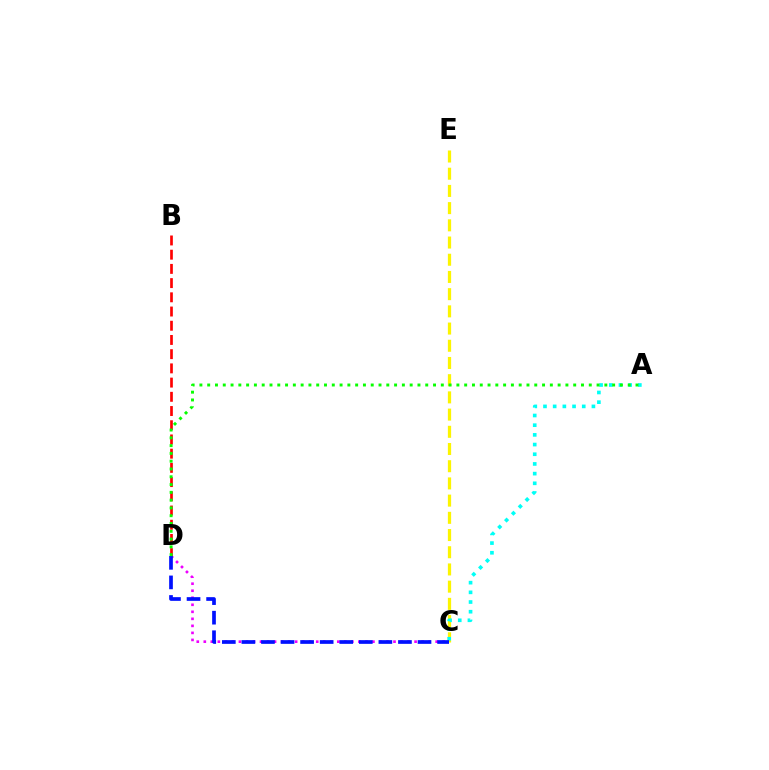{('C', 'D'): [{'color': '#ee00ff', 'line_style': 'dotted', 'thickness': 1.91}, {'color': '#0010ff', 'line_style': 'dashed', 'thickness': 2.66}], ('B', 'D'): [{'color': '#ff0000', 'line_style': 'dashed', 'thickness': 1.93}], ('C', 'E'): [{'color': '#fcf500', 'line_style': 'dashed', 'thickness': 2.34}], ('A', 'C'): [{'color': '#00fff6', 'line_style': 'dotted', 'thickness': 2.63}], ('A', 'D'): [{'color': '#08ff00', 'line_style': 'dotted', 'thickness': 2.12}]}